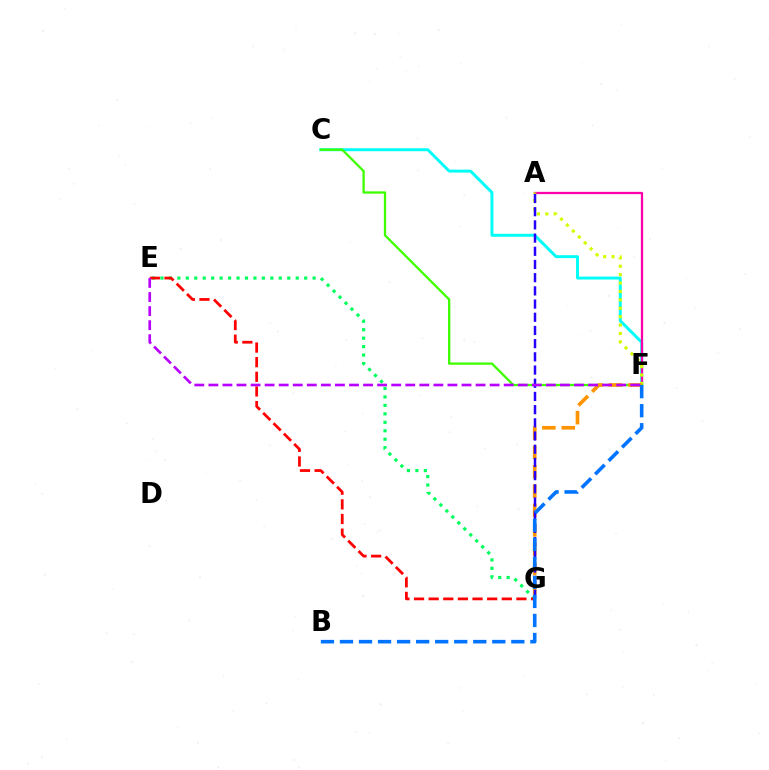{('E', 'G'): [{'color': '#00ff5c', 'line_style': 'dotted', 'thickness': 2.3}, {'color': '#ff0000', 'line_style': 'dashed', 'thickness': 1.99}], ('C', 'F'): [{'color': '#00fff6', 'line_style': 'solid', 'thickness': 2.12}, {'color': '#3dff00', 'line_style': 'solid', 'thickness': 1.66}], ('A', 'F'): [{'color': '#ff00ac', 'line_style': 'solid', 'thickness': 1.64}, {'color': '#d1ff00', 'line_style': 'dotted', 'thickness': 2.28}], ('F', 'G'): [{'color': '#ff9400', 'line_style': 'dashed', 'thickness': 2.63}], ('A', 'G'): [{'color': '#2500ff', 'line_style': 'dashed', 'thickness': 1.79}], ('E', 'F'): [{'color': '#b900ff', 'line_style': 'dashed', 'thickness': 1.91}], ('B', 'F'): [{'color': '#0074ff', 'line_style': 'dashed', 'thickness': 2.59}]}